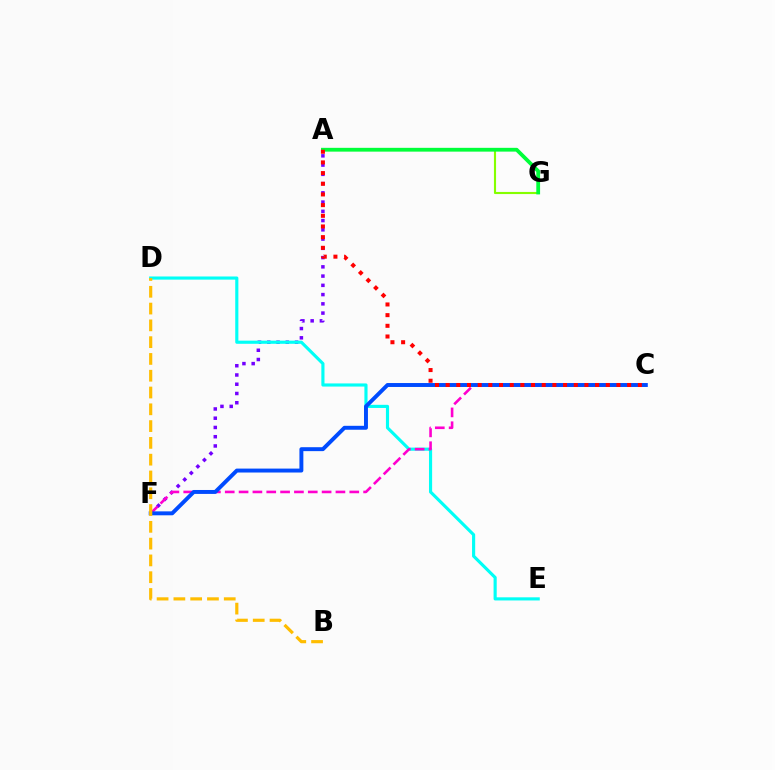{('A', 'F'): [{'color': '#7200ff', 'line_style': 'dotted', 'thickness': 2.51}], ('A', 'G'): [{'color': '#84ff00', 'line_style': 'solid', 'thickness': 1.54}, {'color': '#00ff39', 'line_style': 'solid', 'thickness': 2.72}], ('D', 'E'): [{'color': '#00fff6', 'line_style': 'solid', 'thickness': 2.26}], ('C', 'F'): [{'color': '#ff00cf', 'line_style': 'dashed', 'thickness': 1.88}, {'color': '#004bff', 'line_style': 'solid', 'thickness': 2.83}], ('B', 'D'): [{'color': '#ffbd00', 'line_style': 'dashed', 'thickness': 2.28}], ('A', 'C'): [{'color': '#ff0000', 'line_style': 'dotted', 'thickness': 2.9}]}